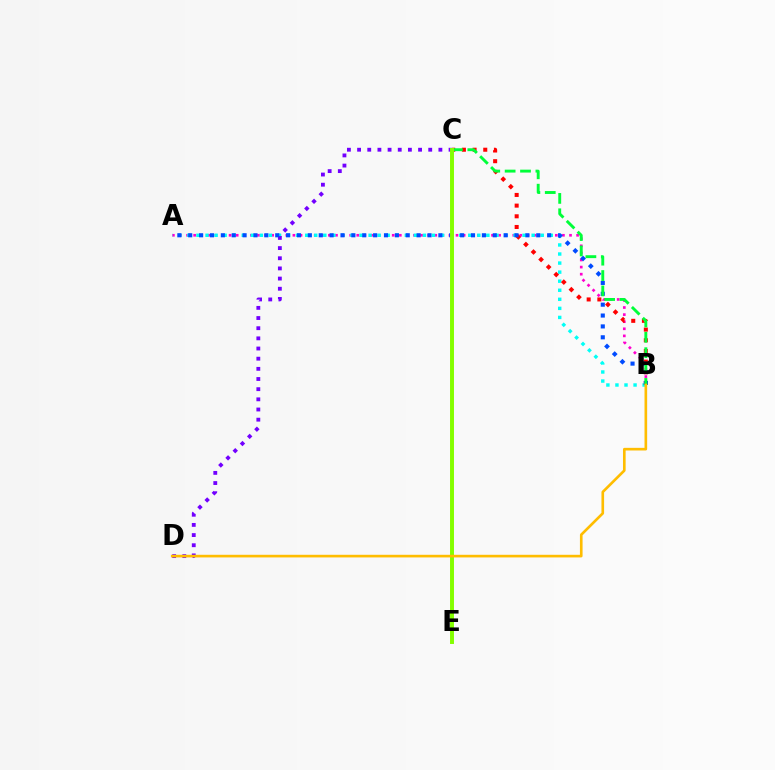{('A', 'B'): [{'color': '#ff00cf', 'line_style': 'dotted', 'thickness': 1.93}, {'color': '#00fff6', 'line_style': 'dotted', 'thickness': 2.46}, {'color': '#004bff', 'line_style': 'dotted', 'thickness': 2.96}], ('C', 'D'): [{'color': '#7200ff', 'line_style': 'dotted', 'thickness': 2.76}], ('B', 'C'): [{'color': '#ff0000', 'line_style': 'dotted', 'thickness': 2.9}, {'color': '#00ff39', 'line_style': 'dashed', 'thickness': 2.09}], ('C', 'E'): [{'color': '#84ff00', 'line_style': 'solid', 'thickness': 2.84}], ('B', 'D'): [{'color': '#ffbd00', 'line_style': 'solid', 'thickness': 1.9}]}